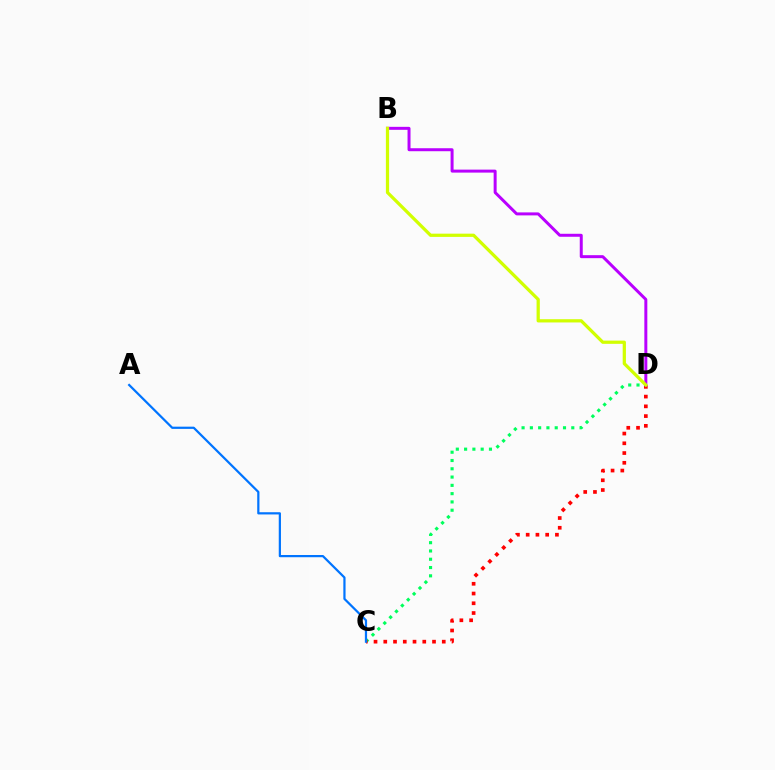{('C', 'D'): [{'color': '#00ff5c', 'line_style': 'dotted', 'thickness': 2.25}, {'color': '#ff0000', 'line_style': 'dotted', 'thickness': 2.65}], ('B', 'D'): [{'color': '#b900ff', 'line_style': 'solid', 'thickness': 2.15}, {'color': '#d1ff00', 'line_style': 'solid', 'thickness': 2.33}], ('A', 'C'): [{'color': '#0074ff', 'line_style': 'solid', 'thickness': 1.6}]}